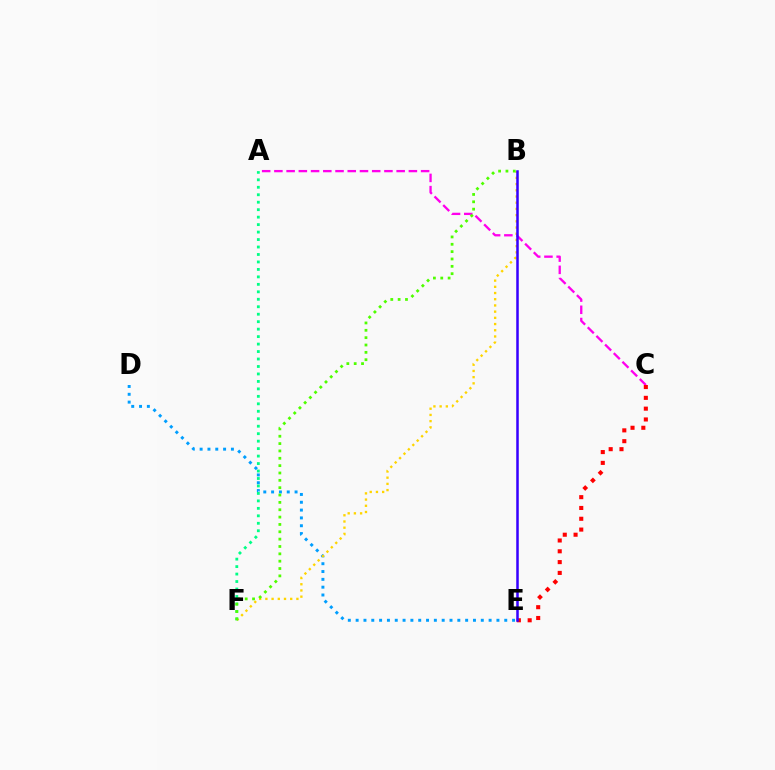{('D', 'E'): [{'color': '#009eff', 'line_style': 'dotted', 'thickness': 2.13}], ('B', 'F'): [{'color': '#ffd500', 'line_style': 'dotted', 'thickness': 1.69}, {'color': '#4fff00', 'line_style': 'dotted', 'thickness': 2.0}], ('A', 'F'): [{'color': '#00ff86', 'line_style': 'dotted', 'thickness': 2.03}], ('A', 'C'): [{'color': '#ff00ed', 'line_style': 'dashed', 'thickness': 1.66}], ('C', 'E'): [{'color': '#ff0000', 'line_style': 'dotted', 'thickness': 2.94}], ('B', 'E'): [{'color': '#3700ff', 'line_style': 'solid', 'thickness': 1.82}]}